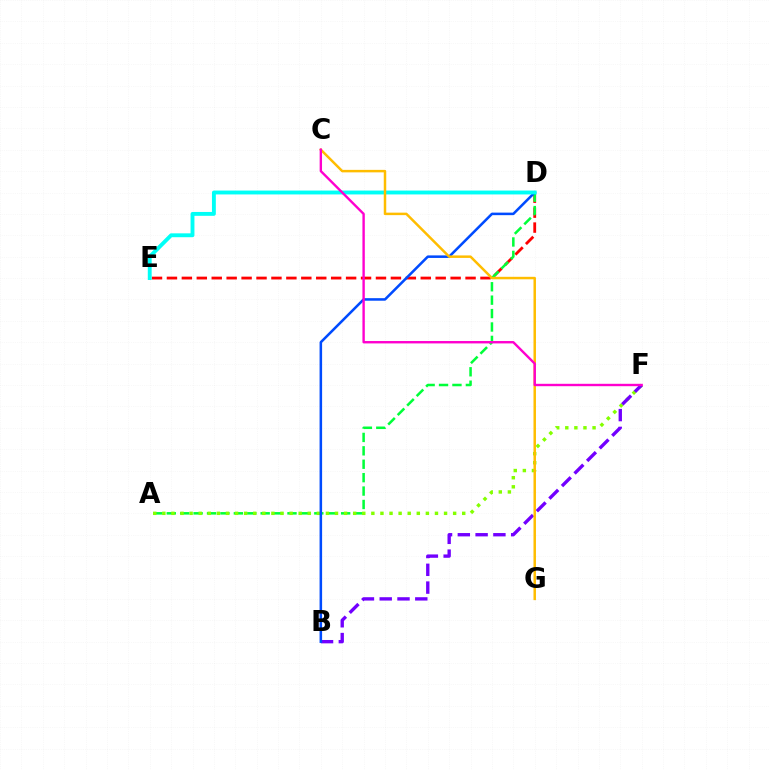{('D', 'E'): [{'color': '#ff0000', 'line_style': 'dashed', 'thickness': 2.03}, {'color': '#00fff6', 'line_style': 'solid', 'thickness': 2.79}], ('A', 'D'): [{'color': '#00ff39', 'line_style': 'dashed', 'thickness': 1.82}], ('A', 'F'): [{'color': '#84ff00', 'line_style': 'dotted', 'thickness': 2.47}], ('B', 'F'): [{'color': '#7200ff', 'line_style': 'dashed', 'thickness': 2.42}], ('B', 'D'): [{'color': '#004bff', 'line_style': 'solid', 'thickness': 1.83}], ('C', 'G'): [{'color': '#ffbd00', 'line_style': 'solid', 'thickness': 1.79}], ('C', 'F'): [{'color': '#ff00cf', 'line_style': 'solid', 'thickness': 1.72}]}